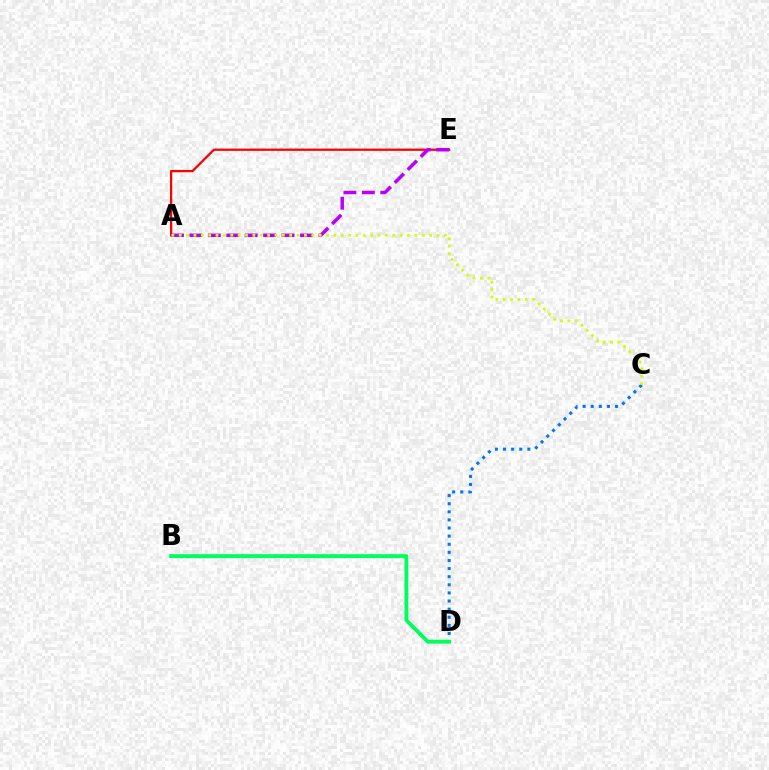{('C', 'D'): [{'color': '#0074ff', 'line_style': 'dotted', 'thickness': 2.2}], ('A', 'E'): [{'color': '#ff0000', 'line_style': 'solid', 'thickness': 1.63}, {'color': '#b900ff', 'line_style': 'dashed', 'thickness': 2.5}], ('B', 'D'): [{'color': '#00ff5c', 'line_style': 'solid', 'thickness': 2.81}], ('A', 'C'): [{'color': '#d1ff00', 'line_style': 'dotted', 'thickness': 2.0}]}